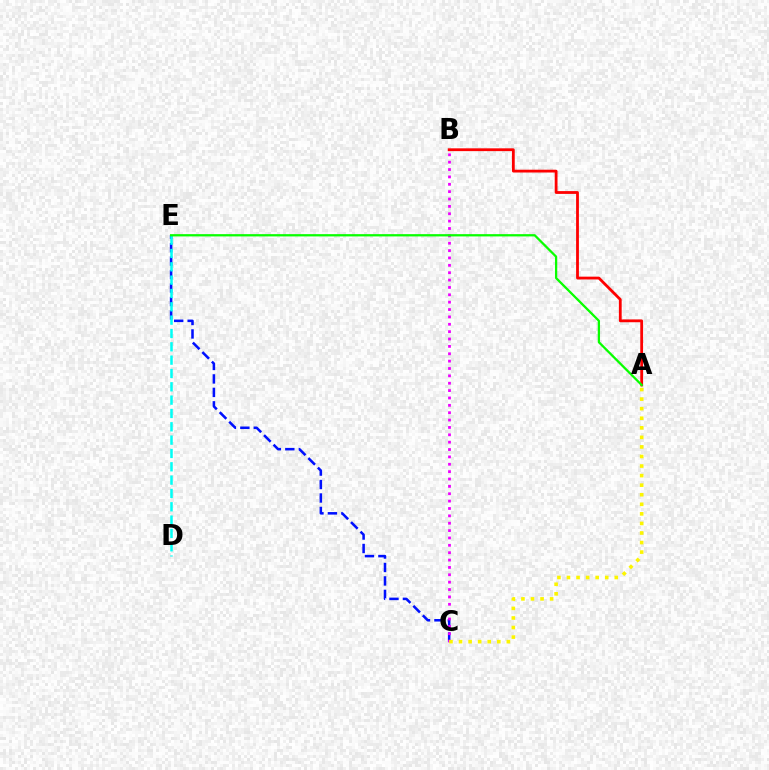{('A', 'B'): [{'color': '#ff0000', 'line_style': 'solid', 'thickness': 2.01}], ('C', 'E'): [{'color': '#0010ff', 'line_style': 'dashed', 'thickness': 1.83}], ('B', 'C'): [{'color': '#ee00ff', 'line_style': 'dotted', 'thickness': 2.0}], ('A', 'C'): [{'color': '#fcf500', 'line_style': 'dotted', 'thickness': 2.6}], ('D', 'E'): [{'color': '#00fff6', 'line_style': 'dashed', 'thickness': 1.81}], ('A', 'E'): [{'color': '#08ff00', 'line_style': 'solid', 'thickness': 1.63}]}